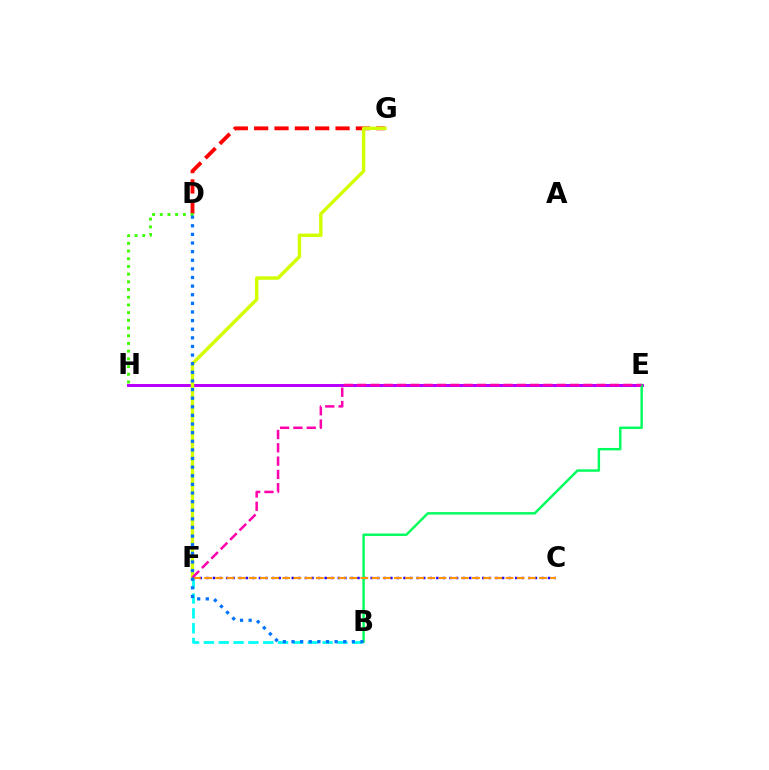{('D', 'G'): [{'color': '#ff0000', 'line_style': 'dashed', 'thickness': 2.76}], ('E', 'H'): [{'color': '#b900ff', 'line_style': 'solid', 'thickness': 2.15}], ('B', 'F'): [{'color': '#00fff6', 'line_style': 'dashed', 'thickness': 2.02}], ('D', 'H'): [{'color': '#3dff00', 'line_style': 'dotted', 'thickness': 2.09}], ('C', 'F'): [{'color': '#2500ff', 'line_style': 'dotted', 'thickness': 1.79}, {'color': '#ff9400', 'line_style': 'dashed', 'thickness': 1.52}], ('F', 'G'): [{'color': '#d1ff00', 'line_style': 'solid', 'thickness': 2.45}], ('B', 'E'): [{'color': '#00ff5c', 'line_style': 'solid', 'thickness': 1.75}], ('E', 'F'): [{'color': '#ff00ac', 'line_style': 'dashed', 'thickness': 1.81}], ('B', 'D'): [{'color': '#0074ff', 'line_style': 'dotted', 'thickness': 2.34}]}